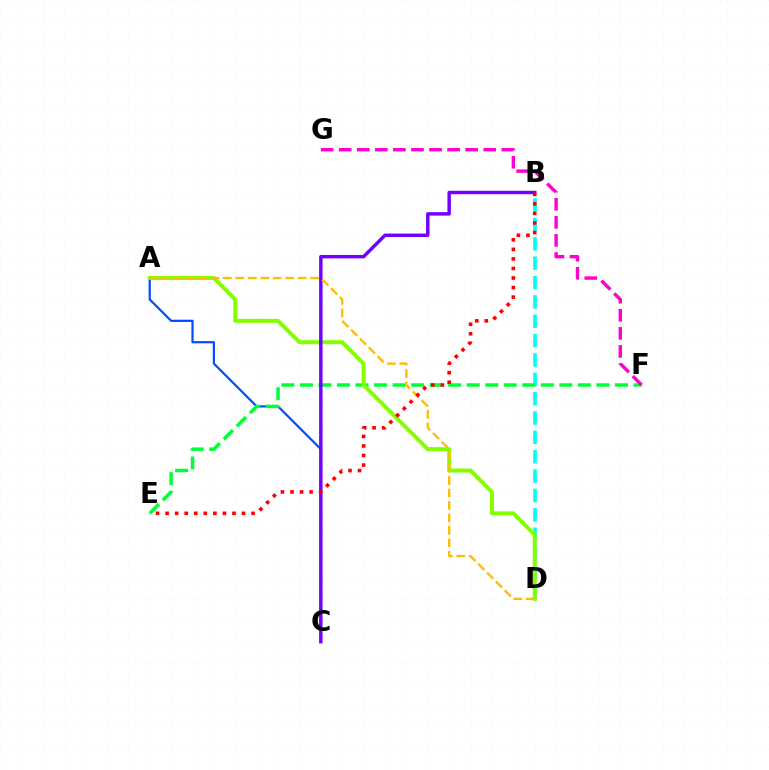{('B', 'D'): [{'color': '#00fff6', 'line_style': 'dashed', 'thickness': 2.63}], ('A', 'C'): [{'color': '#004bff', 'line_style': 'solid', 'thickness': 1.58}], ('E', 'F'): [{'color': '#00ff39', 'line_style': 'dashed', 'thickness': 2.52}], ('F', 'G'): [{'color': '#ff00cf', 'line_style': 'dashed', 'thickness': 2.45}], ('A', 'D'): [{'color': '#84ff00', 'line_style': 'solid', 'thickness': 2.88}, {'color': '#ffbd00', 'line_style': 'dashed', 'thickness': 1.69}], ('B', 'C'): [{'color': '#7200ff', 'line_style': 'solid', 'thickness': 2.49}], ('B', 'E'): [{'color': '#ff0000', 'line_style': 'dotted', 'thickness': 2.6}]}